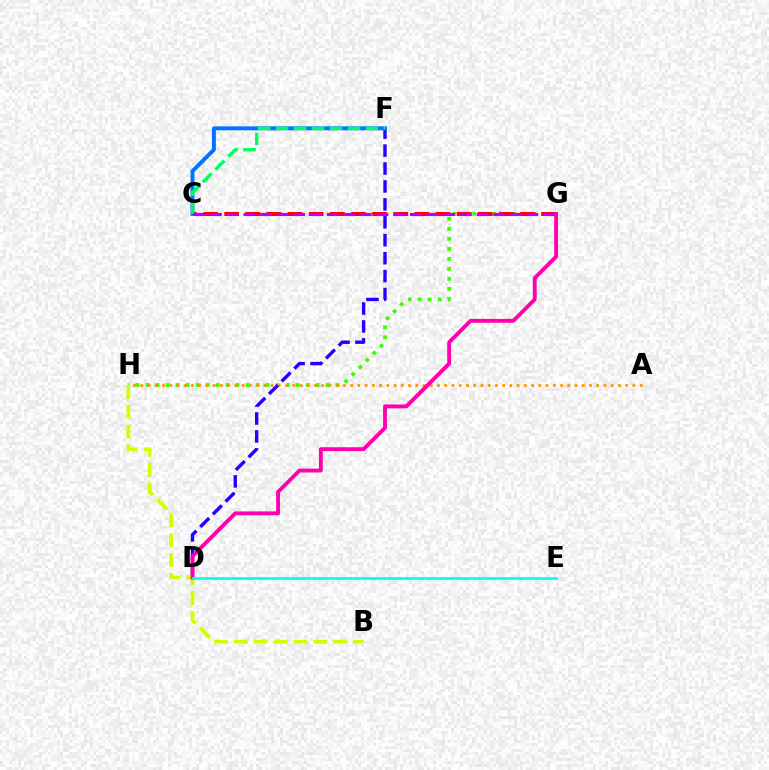{('G', 'H'): [{'color': '#3dff00', 'line_style': 'dotted', 'thickness': 2.72}], ('A', 'H'): [{'color': '#ff9400', 'line_style': 'dotted', 'thickness': 1.97}], ('C', 'G'): [{'color': '#ff0000', 'line_style': 'dashed', 'thickness': 2.87}, {'color': '#b900ff', 'line_style': 'dashed', 'thickness': 2.26}], ('D', 'F'): [{'color': '#2500ff', 'line_style': 'dashed', 'thickness': 2.44}], ('C', 'F'): [{'color': '#0074ff', 'line_style': 'solid', 'thickness': 2.84}, {'color': '#00ff5c', 'line_style': 'dashed', 'thickness': 2.44}], ('B', 'H'): [{'color': '#d1ff00', 'line_style': 'dashed', 'thickness': 2.69}], ('D', 'G'): [{'color': '#ff00ac', 'line_style': 'solid', 'thickness': 2.79}], ('D', 'E'): [{'color': '#00fff6', 'line_style': 'solid', 'thickness': 1.95}]}